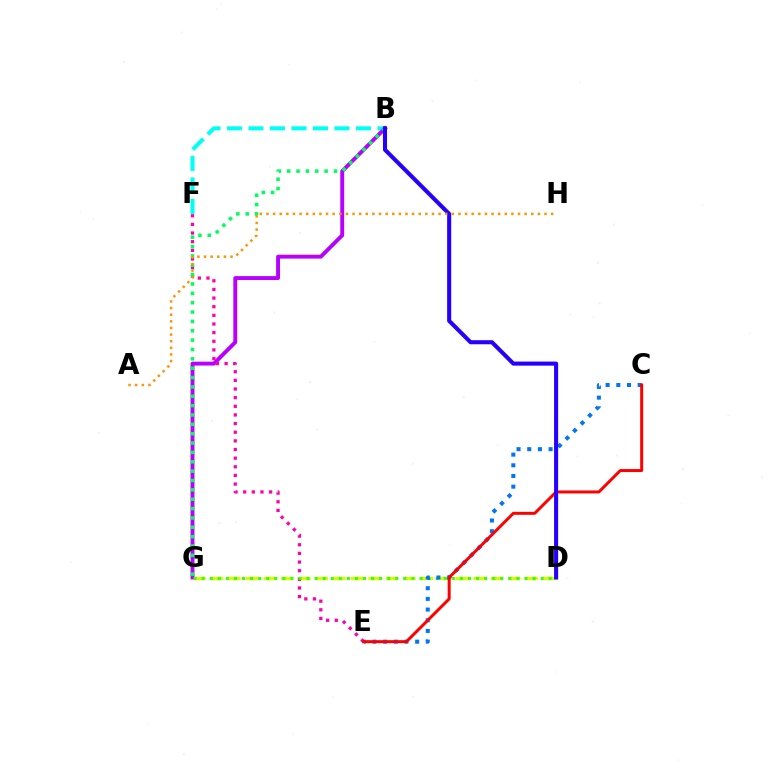{('B', 'F'): [{'color': '#00fff6', 'line_style': 'dashed', 'thickness': 2.92}], ('D', 'G'): [{'color': '#d1ff00', 'line_style': 'dashed', 'thickness': 2.38}, {'color': '#3dff00', 'line_style': 'dotted', 'thickness': 2.19}], ('B', 'G'): [{'color': '#b900ff', 'line_style': 'solid', 'thickness': 2.8}, {'color': '#00ff5c', 'line_style': 'dotted', 'thickness': 2.54}], ('E', 'F'): [{'color': '#ff00ac', 'line_style': 'dotted', 'thickness': 2.35}], ('C', 'E'): [{'color': '#0074ff', 'line_style': 'dotted', 'thickness': 2.9}, {'color': '#ff0000', 'line_style': 'solid', 'thickness': 2.14}], ('B', 'D'): [{'color': '#2500ff', 'line_style': 'solid', 'thickness': 2.93}], ('A', 'H'): [{'color': '#ff9400', 'line_style': 'dotted', 'thickness': 1.8}]}